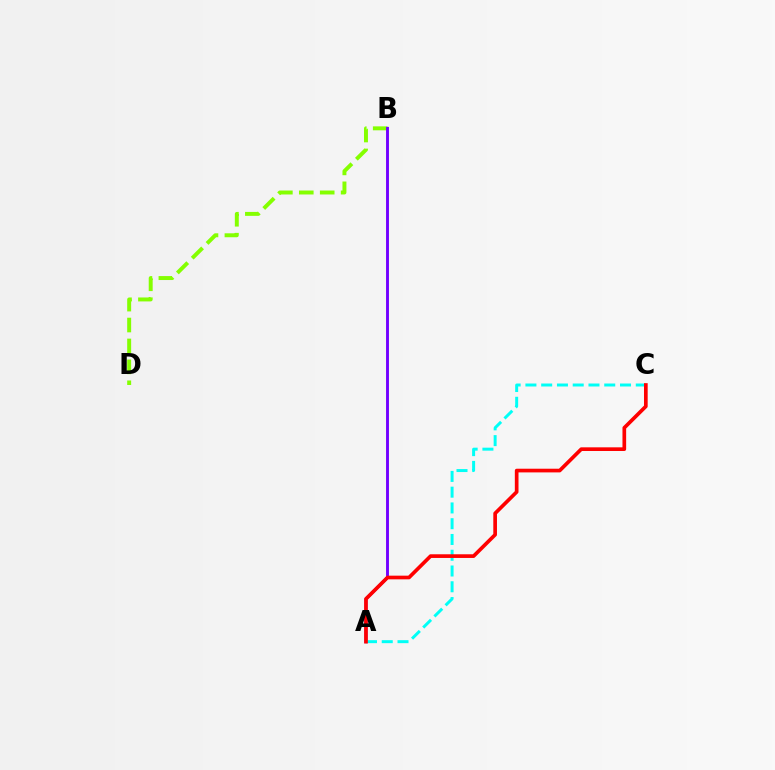{('B', 'D'): [{'color': '#84ff00', 'line_style': 'dashed', 'thickness': 2.84}], ('A', 'B'): [{'color': '#7200ff', 'line_style': 'solid', 'thickness': 2.09}], ('A', 'C'): [{'color': '#00fff6', 'line_style': 'dashed', 'thickness': 2.14}, {'color': '#ff0000', 'line_style': 'solid', 'thickness': 2.65}]}